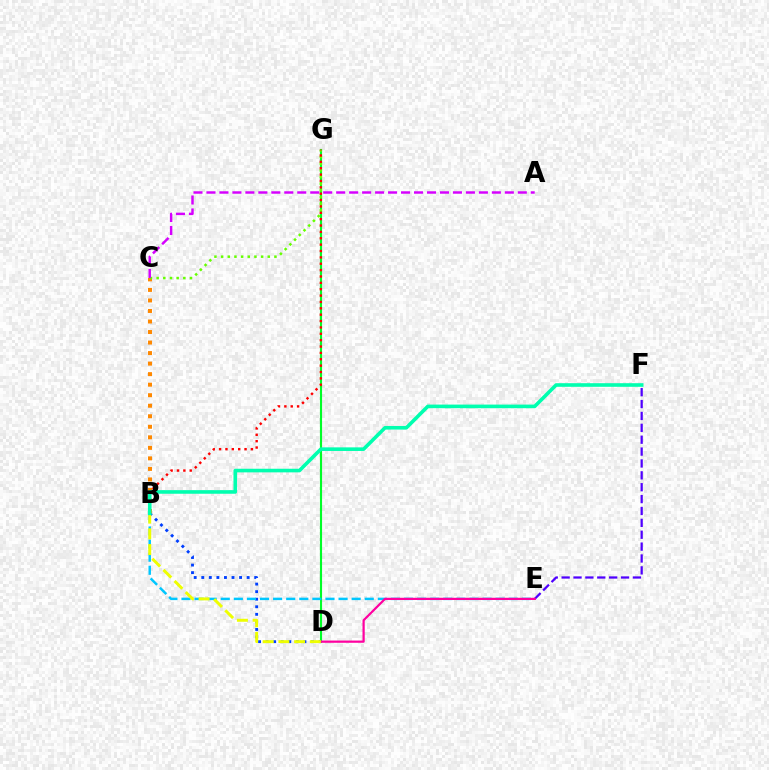{('E', 'F'): [{'color': '#4f00ff', 'line_style': 'dashed', 'thickness': 1.61}], ('B', 'D'): [{'color': '#003fff', 'line_style': 'dotted', 'thickness': 2.05}, {'color': '#eeff00', 'line_style': 'dashed', 'thickness': 2.14}], ('D', 'G'): [{'color': '#00ff27', 'line_style': 'solid', 'thickness': 1.54}], ('B', 'C'): [{'color': '#ff8800', 'line_style': 'dotted', 'thickness': 2.86}], ('C', 'G'): [{'color': '#66ff00', 'line_style': 'dotted', 'thickness': 1.81}], ('B', 'E'): [{'color': '#00c7ff', 'line_style': 'dashed', 'thickness': 1.78}], ('A', 'C'): [{'color': '#d600ff', 'line_style': 'dashed', 'thickness': 1.76}], ('B', 'G'): [{'color': '#ff0000', 'line_style': 'dotted', 'thickness': 1.73}], ('D', 'E'): [{'color': '#ff00a0', 'line_style': 'solid', 'thickness': 1.6}], ('B', 'F'): [{'color': '#00ffaf', 'line_style': 'solid', 'thickness': 2.6}]}